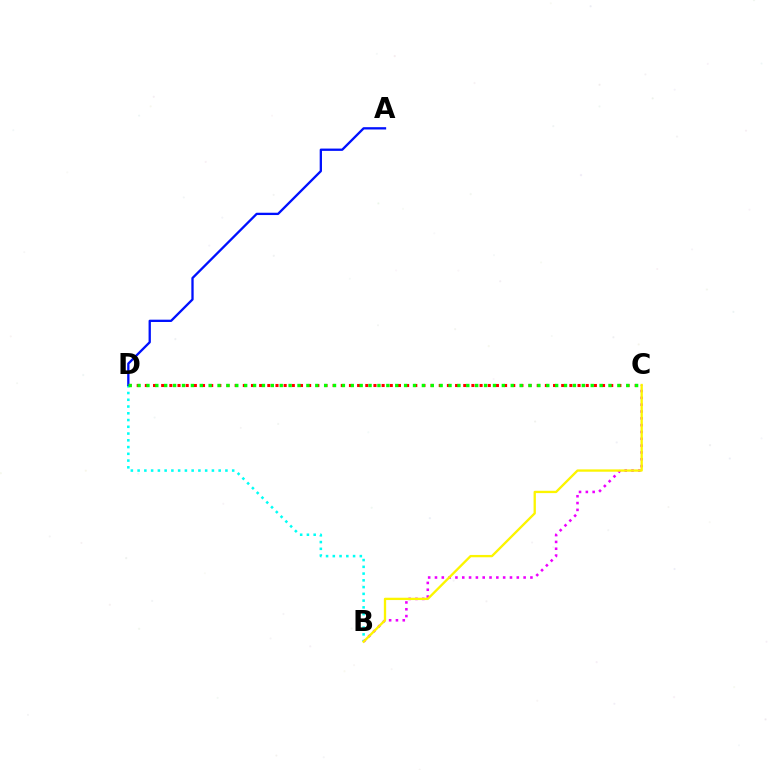{('C', 'D'): [{'color': '#ff0000', 'line_style': 'dotted', 'thickness': 2.22}, {'color': '#08ff00', 'line_style': 'dotted', 'thickness': 2.41}], ('B', 'D'): [{'color': '#00fff6', 'line_style': 'dotted', 'thickness': 1.84}], ('B', 'C'): [{'color': '#ee00ff', 'line_style': 'dotted', 'thickness': 1.85}, {'color': '#fcf500', 'line_style': 'solid', 'thickness': 1.67}], ('A', 'D'): [{'color': '#0010ff', 'line_style': 'solid', 'thickness': 1.66}]}